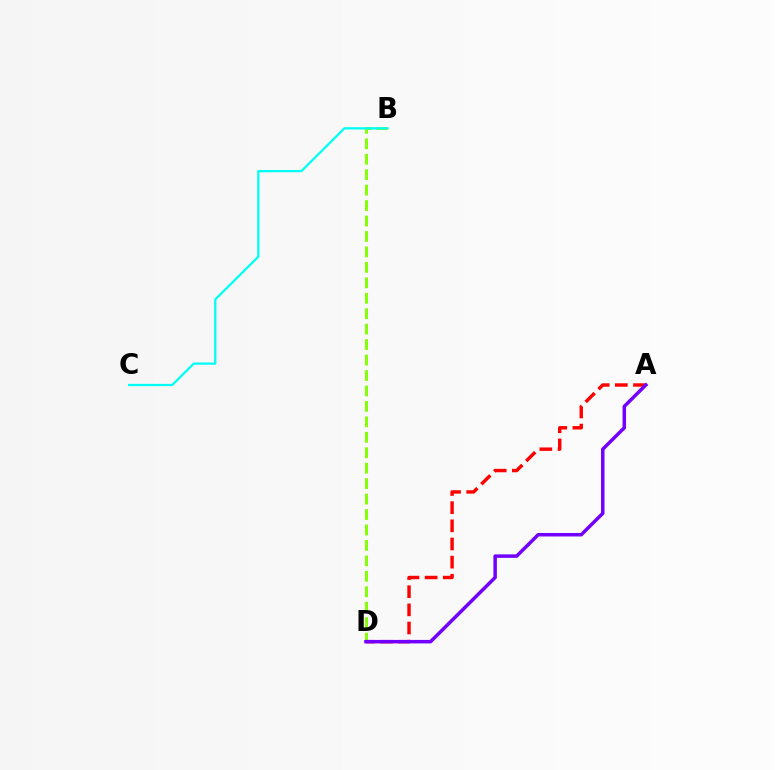{('B', 'D'): [{'color': '#84ff00', 'line_style': 'dashed', 'thickness': 2.1}], ('A', 'D'): [{'color': '#ff0000', 'line_style': 'dashed', 'thickness': 2.47}, {'color': '#7200ff', 'line_style': 'solid', 'thickness': 2.51}], ('B', 'C'): [{'color': '#00fff6', 'line_style': 'solid', 'thickness': 1.63}]}